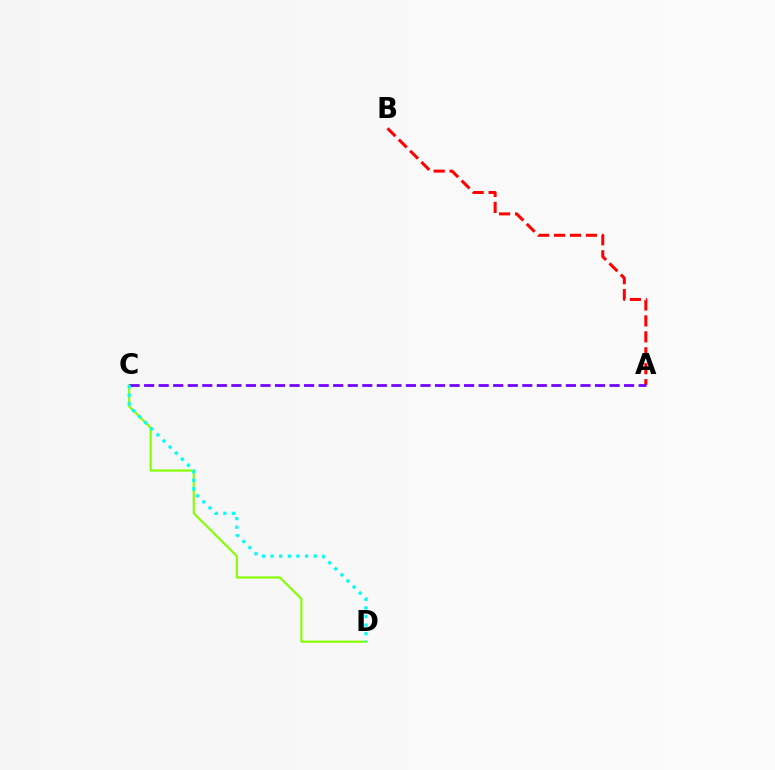{('C', 'D'): [{'color': '#84ff00', 'line_style': 'solid', 'thickness': 1.54}, {'color': '#00fff6', 'line_style': 'dotted', 'thickness': 2.34}], ('A', 'B'): [{'color': '#ff0000', 'line_style': 'dashed', 'thickness': 2.17}], ('A', 'C'): [{'color': '#7200ff', 'line_style': 'dashed', 'thickness': 1.98}]}